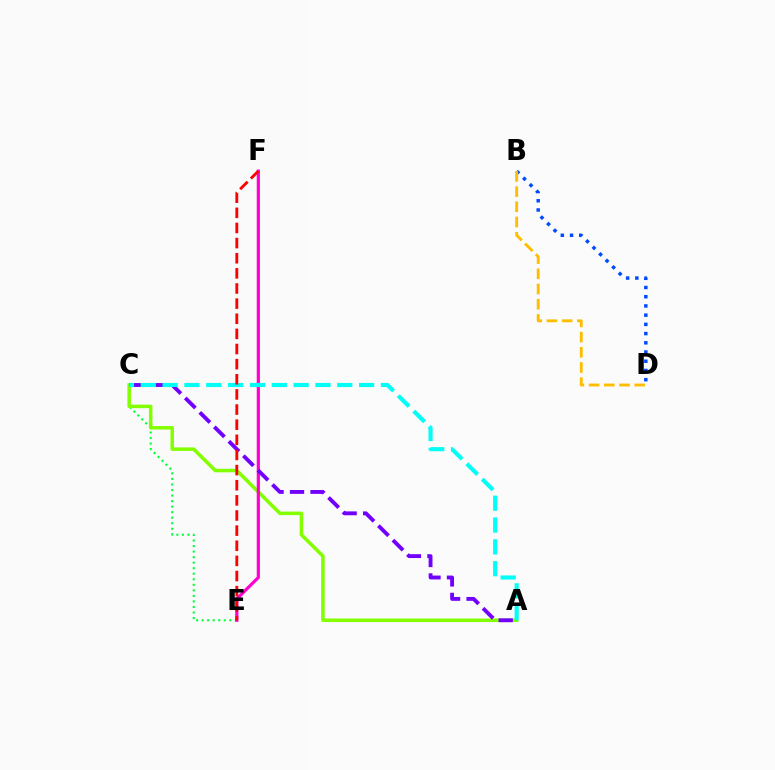{('C', 'E'): [{'color': '#00ff39', 'line_style': 'dotted', 'thickness': 1.51}], ('A', 'C'): [{'color': '#84ff00', 'line_style': 'solid', 'thickness': 2.54}, {'color': '#7200ff', 'line_style': 'dashed', 'thickness': 2.78}, {'color': '#00fff6', 'line_style': 'dashed', 'thickness': 2.97}], ('E', 'F'): [{'color': '#ff00cf', 'line_style': 'solid', 'thickness': 2.3}, {'color': '#ff0000', 'line_style': 'dashed', 'thickness': 2.06}], ('B', 'D'): [{'color': '#004bff', 'line_style': 'dotted', 'thickness': 2.5}, {'color': '#ffbd00', 'line_style': 'dashed', 'thickness': 2.06}]}